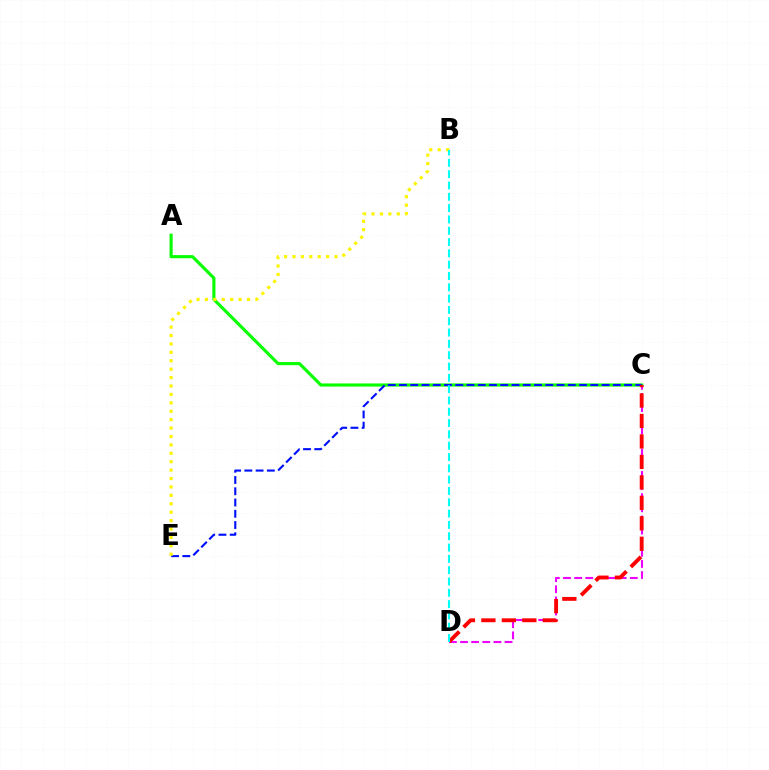{('A', 'C'): [{'color': '#08ff00', 'line_style': 'solid', 'thickness': 2.25}], ('C', 'D'): [{'color': '#ee00ff', 'line_style': 'dashed', 'thickness': 1.51}, {'color': '#ff0000', 'line_style': 'dashed', 'thickness': 2.78}], ('C', 'E'): [{'color': '#0010ff', 'line_style': 'dashed', 'thickness': 1.53}], ('B', 'E'): [{'color': '#fcf500', 'line_style': 'dotted', 'thickness': 2.29}], ('B', 'D'): [{'color': '#00fff6', 'line_style': 'dashed', 'thickness': 1.54}]}